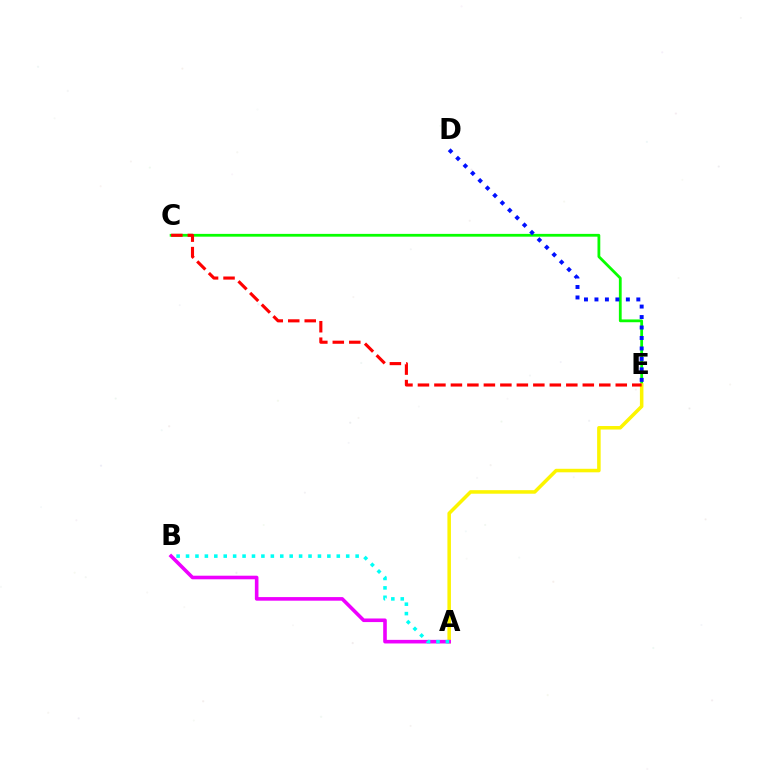{('C', 'E'): [{'color': '#08ff00', 'line_style': 'solid', 'thickness': 2.01}, {'color': '#ff0000', 'line_style': 'dashed', 'thickness': 2.24}], ('A', 'E'): [{'color': '#fcf500', 'line_style': 'solid', 'thickness': 2.54}], ('A', 'B'): [{'color': '#ee00ff', 'line_style': 'solid', 'thickness': 2.59}, {'color': '#00fff6', 'line_style': 'dotted', 'thickness': 2.56}], ('D', 'E'): [{'color': '#0010ff', 'line_style': 'dotted', 'thickness': 2.84}]}